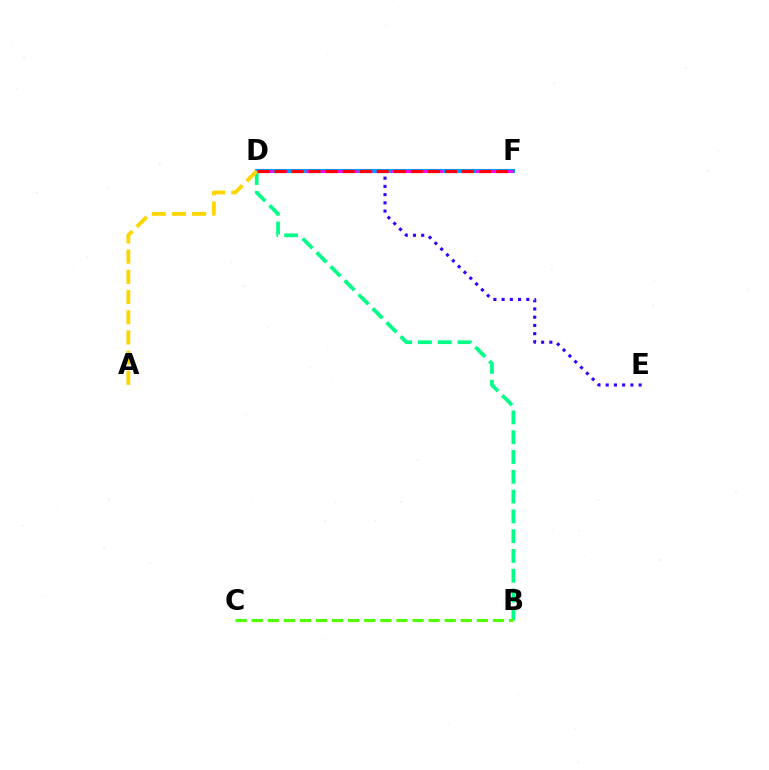{('B', 'D'): [{'color': '#00ff86', 'line_style': 'dashed', 'thickness': 2.69}], ('D', 'E'): [{'color': '#3700ff', 'line_style': 'dotted', 'thickness': 2.24}], ('D', 'F'): [{'color': '#009eff', 'line_style': 'solid', 'thickness': 2.94}, {'color': '#ff00ed', 'line_style': 'dashed', 'thickness': 1.92}, {'color': '#ff0000', 'line_style': 'dashed', 'thickness': 2.32}], ('B', 'C'): [{'color': '#4fff00', 'line_style': 'dashed', 'thickness': 2.19}], ('A', 'D'): [{'color': '#ffd500', 'line_style': 'dashed', 'thickness': 2.74}]}